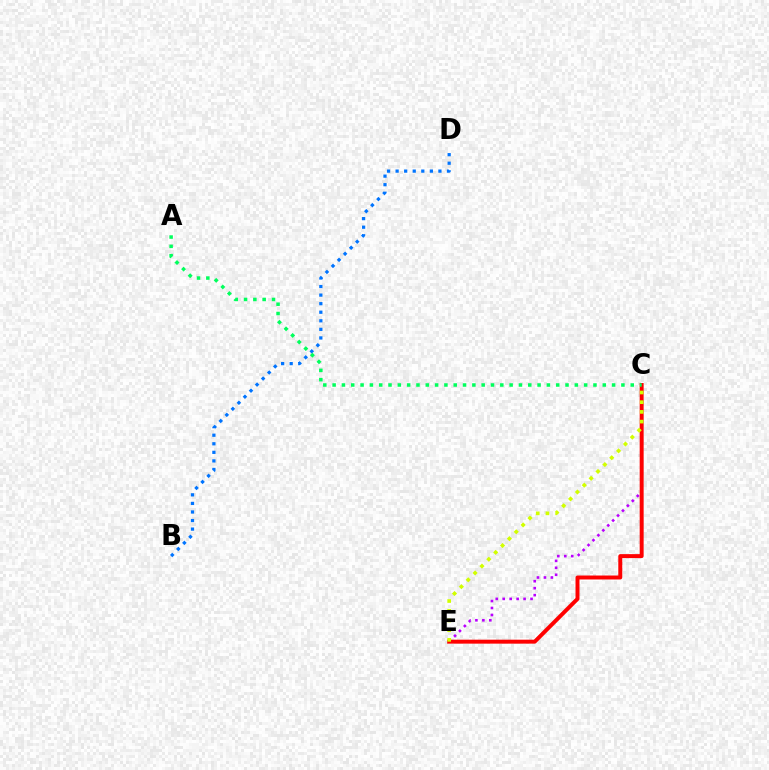{('C', 'E'): [{'color': '#b900ff', 'line_style': 'dotted', 'thickness': 1.89}, {'color': '#ff0000', 'line_style': 'solid', 'thickness': 2.85}, {'color': '#d1ff00', 'line_style': 'dotted', 'thickness': 2.64}], ('B', 'D'): [{'color': '#0074ff', 'line_style': 'dotted', 'thickness': 2.33}], ('A', 'C'): [{'color': '#00ff5c', 'line_style': 'dotted', 'thickness': 2.53}]}